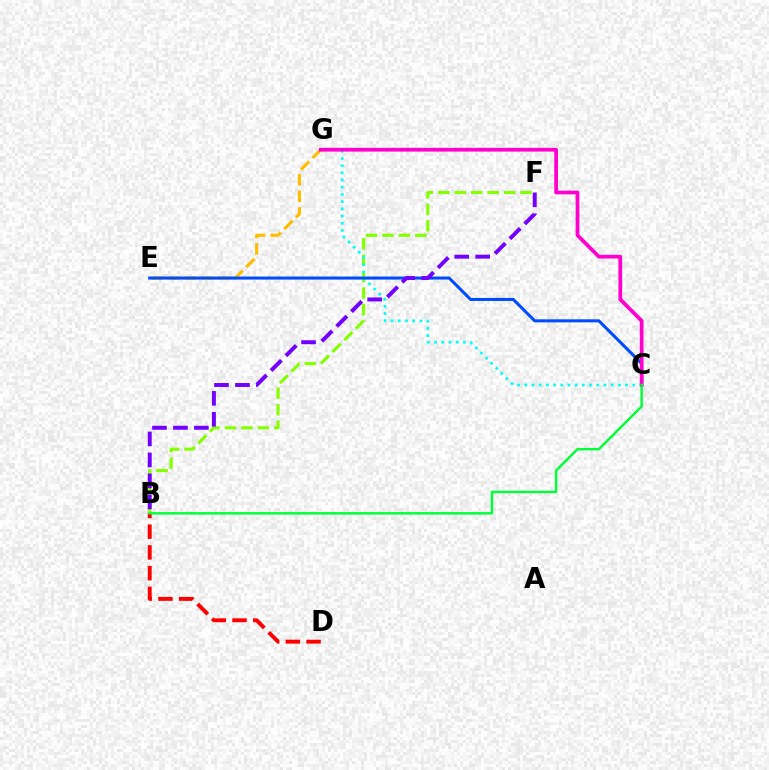{('B', 'F'): [{'color': '#84ff00', 'line_style': 'dashed', 'thickness': 2.23}, {'color': '#7200ff', 'line_style': 'dashed', 'thickness': 2.85}], ('C', 'G'): [{'color': '#00fff6', 'line_style': 'dotted', 'thickness': 1.96}, {'color': '#ff00cf', 'line_style': 'solid', 'thickness': 2.69}], ('E', 'G'): [{'color': '#ffbd00', 'line_style': 'dashed', 'thickness': 2.25}], ('C', 'E'): [{'color': '#004bff', 'line_style': 'solid', 'thickness': 2.19}], ('B', 'D'): [{'color': '#ff0000', 'line_style': 'dashed', 'thickness': 2.82}], ('B', 'C'): [{'color': '#00ff39', 'line_style': 'solid', 'thickness': 1.76}]}